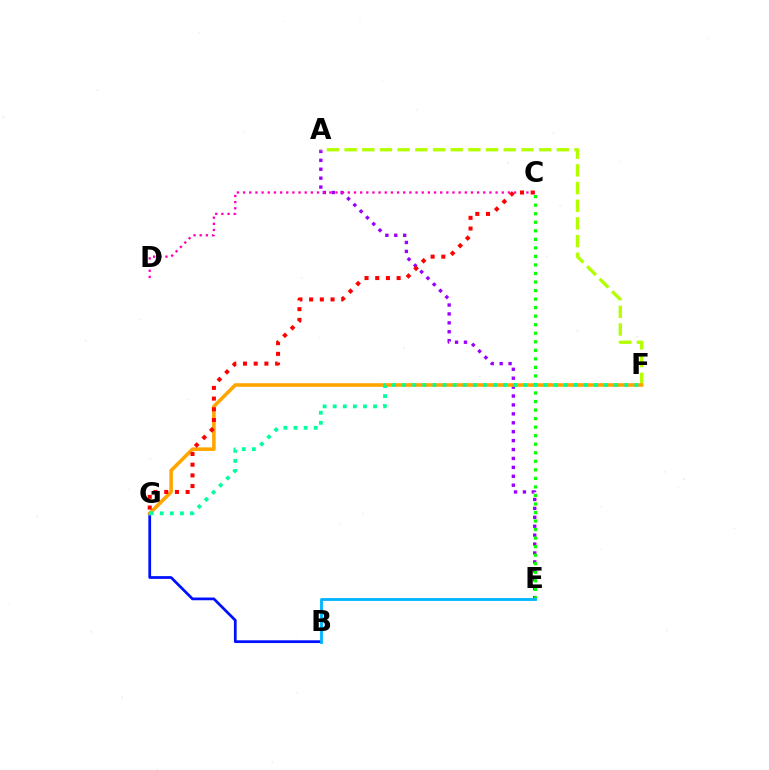{('A', 'E'): [{'color': '#9b00ff', 'line_style': 'dotted', 'thickness': 2.42}], ('A', 'F'): [{'color': '#b3ff00', 'line_style': 'dashed', 'thickness': 2.4}], ('B', 'G'): [{'color': '#0010ff', 'line_style': 'solid', 'thickness': 1.97}], ('F', 'G'): [{'color': '#ffa500', 'line_style': 'solid', 'thickness': 2.59}, {'color': '#00ff9d', 'line_style': 'dotted', 'thickness': 2.74}], ('C', 'E'): [{'color': '#08ff00', 'line_style': 'dotted', 'thickness': 2.32}], ('C', 'D'): [{'color': '#ff00bd', 'line_style': 'dotted', 'thickness': 1.67}], ('C', 'G'): [{'color': '#ff0000', 'line_style': 'dotted', 'thickness': 2.91}], ('B', 'E'): [{'color': '#00b5ff', 'line_style': 'solid', 'thickness': 2.04}]}